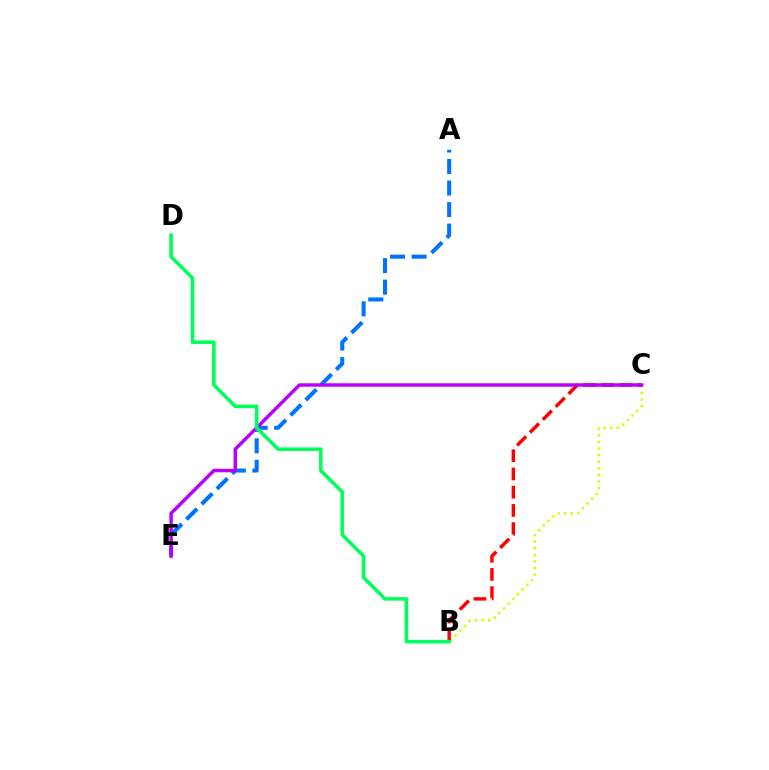{('A', 'E'): [{'color': '#0074ff', 'line_style': 'dashed', 'thickness': 2.93}], ('B', 'C'): [{'color': '#d1ff00', 'line_style': 'dotted', 'thickness': 1.8}, {'color': '#ff0000', 'line_style': 'dashed', 'thickness': 2.48}], ('C', 'E'): [{'color': '#b900ff', 'line_style': 'solid', 'thickness': 2.49}], ('B', 'D'): [{'color': '#00ff5c', 'line_style': 'solid', 'thickness': 2.56}]}